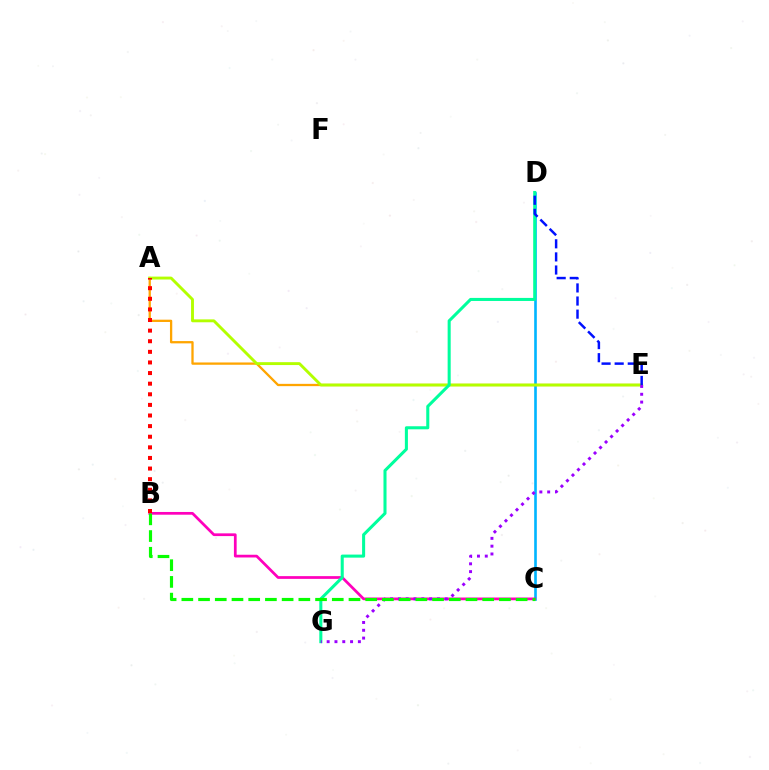{('C', 'D'): [{'color': '#00b5ff', 'line_style': 'solid', 'thickness': 1.9}], ('A', 'E'): [{'color': '#ffa500', 'line_style': 'solid', 'thickness': 1.65}, {'color': '#b3ff00', 'line_style': 'solid', 'thickness': 2.08}], ('B', 'C'): [{'color': '#ff00bd', 'line_style': 'solid', 'thickness': 1.97}, {'color': '#08ff00', 'line_style': 'dashed', 'thickness': 2.27}], ('A', 'B'): [{'color': '#ff0000', 'line_style': 'dotted', 'thickness': 2.88}], ('D', 'G'): [{'color': '#00ff9d', 'line_style': 'solid', 'thickness': 2.2}], ('D', 'E'): [{'color': '#0010ff', 'line_style': 'dashed', 'thickness': 1.78}], ('E', 'G'): [{'color': '#9b00ff', 'line_style': 'dotted', 'thickness': 2.12}]}